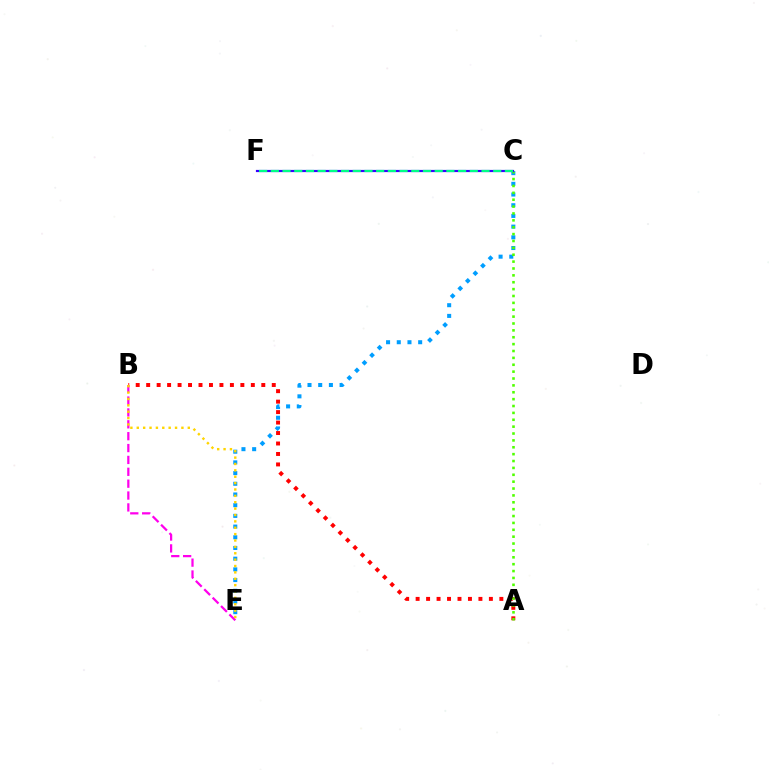{('C', 'E'): [{'color': '#009eff', 'line_style': 'dotted', 'thickness': 2.91}], ('B', 'E'): [{'color': '#ff00ed', 'line_style': 'dashed', 'thickness': 1.61}, {'color': '#ffd500', 'line_style': 'dotted', 'thickness': 1.73}], ('A', 'B'): [{'color': '#ff0000', 'line_style': 'dotted', 'thickness': 2.84}], ('A', 'C'): [{'color': '#4fff00', 'line_style': 'dotted', 'thickness': 1.87}], ('C', 'F'): [{'color': '#3700ff', 'line_style': 'solid', 'thickness': 1.58}, {'color': '#00ff86', 'line_style': 'dashed', 'thickness': 1.59}]}